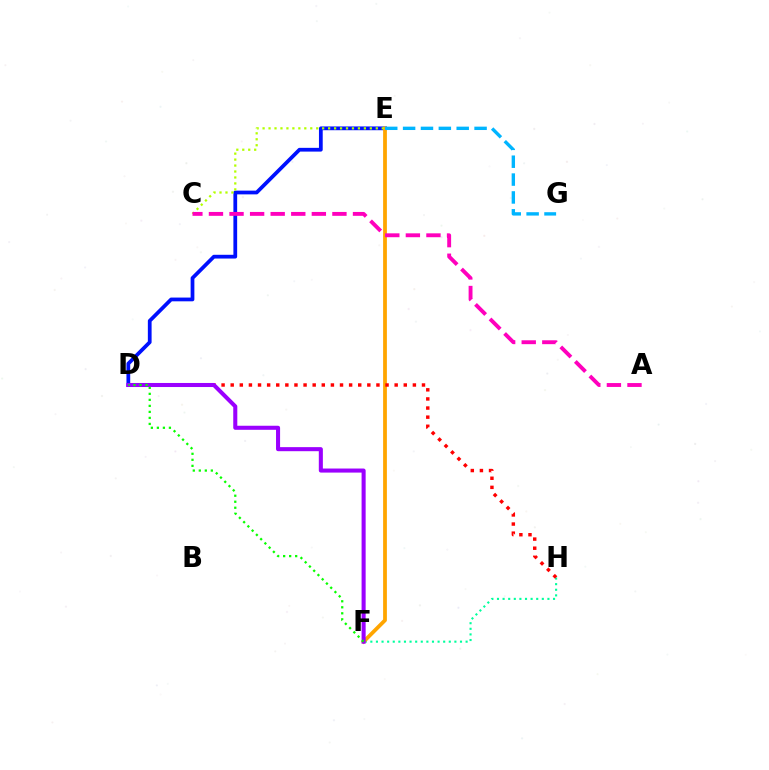{('D', 'E'): [{'color': '#0010ff', 'line_style': 'solid', 'thickness': 2.7}], ('F', 'H'): [{'color': '#00ff9d', 'line_style': 'dotted', 'thickness': 1.52}], ('E', 'F'): [{'color': '#ffa500', 'line_style': 'solid', 'thickness': 2.72}], ('D', 'H'): [{'color': '#ff0000', 'line_style': 'dotted', 'thickness': 2.47}], ('D', 'F'): [{'color': '#9b00ff', 'line_style': 'solid', 'thickness': 2.92}, {'color': '#08ff00', 'line_style': 'dotted', 'thickness': 1.63}], ('C', 'E'): [{'color': '#b3ff00', 'line_style': 'dotted', 'thickness': 1.62}], ('A', 'C'): [{'color': '#ff00bd', 'line_style': 'dashed', 'thickness': 2.8}], ('E', 'G'): [{'color': '#00b5ff', 'line_style': 'dashed', 'thickness': 2.43}]}